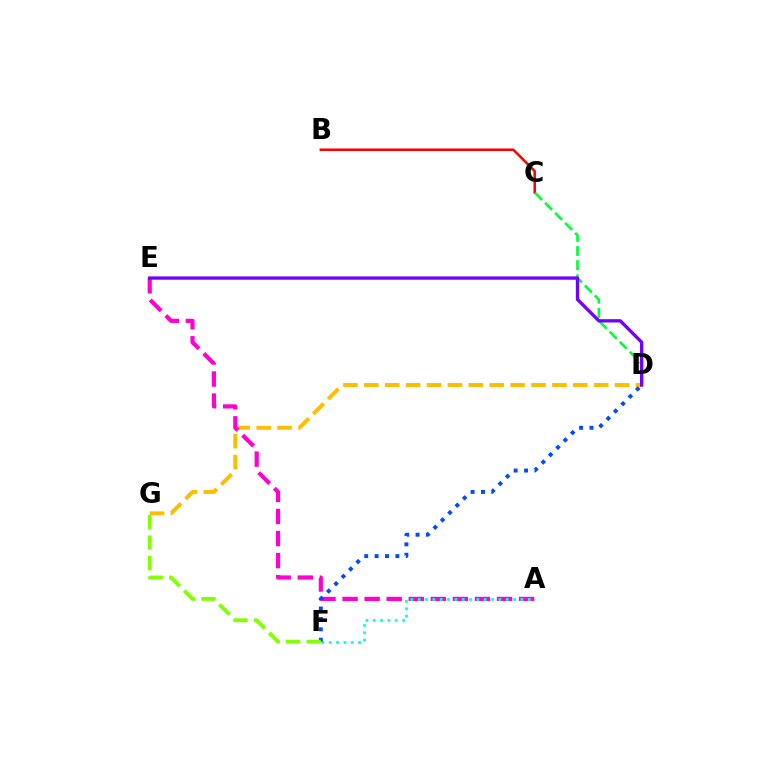{('B', 'C'): [{'color': '#ff0000', 'line_style': 'solid', 'thickness': 1.81}], ('C', 'D'): [{'color': '#00ff39', 'line_style': 'dashed', 'thickness': 1.92}], ('D', 'G'): [{'color': '#ffbd00', 'line_style': 'dashed', 'thickness': 2.84}], ('A', 'E'): [{'color': '#ff00cf', 'line_style': 'dashed', 'thickness': 3.0}], ('A', 'F'): [{'color': '#00fff6', 'line_style': 'dotted', 'thickness': 1.99}], ('D', 'F'): [{'color': '#004bff', 'line_style': 'dotted', 'thickness': 2.82}], ('F', 'G'): [{'color': '#84ff00', 'line_style': 'dashed', 'thickness': 2.78}], ('D', 'E'): [{'color': '#7200ff', 'line_style': 'solid', 'thickness': 2.39}]}